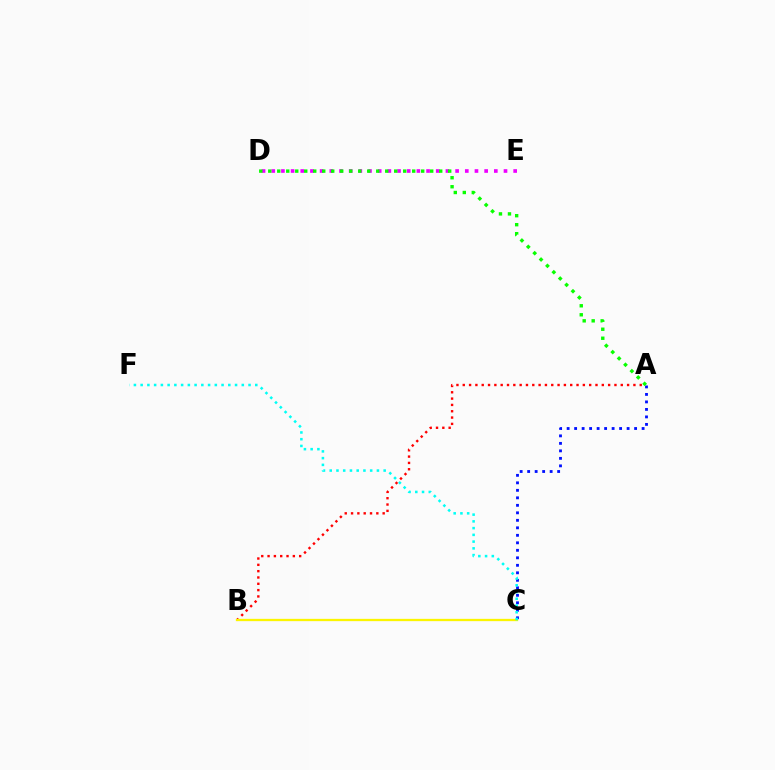{('D', 'E'): [{'color': '#ee00ff', 'line_style': 'dotted', 'thickness': 2.63}], ('A', 'C'): [{'color': '#0010ff', 'line_style': 'dotted', 'thickness': 2.04}], ('A', 'B'): [{'color': '#ff0000', 'line_style': 'dotted', 'thickness': 1.72}], ('B', 'C'): [{'color': '#fcf500', 'line_style': 'solid', 'thickness': 1.66}], ('C', 'F'): [{'color': '#00fff6', 'line_style': 'dotted', 'thickness': 1.83}], ('A', 'D'): [{'color': '#08ff00', 'line_style': 'dotted', 'thickness': 2.44}]}